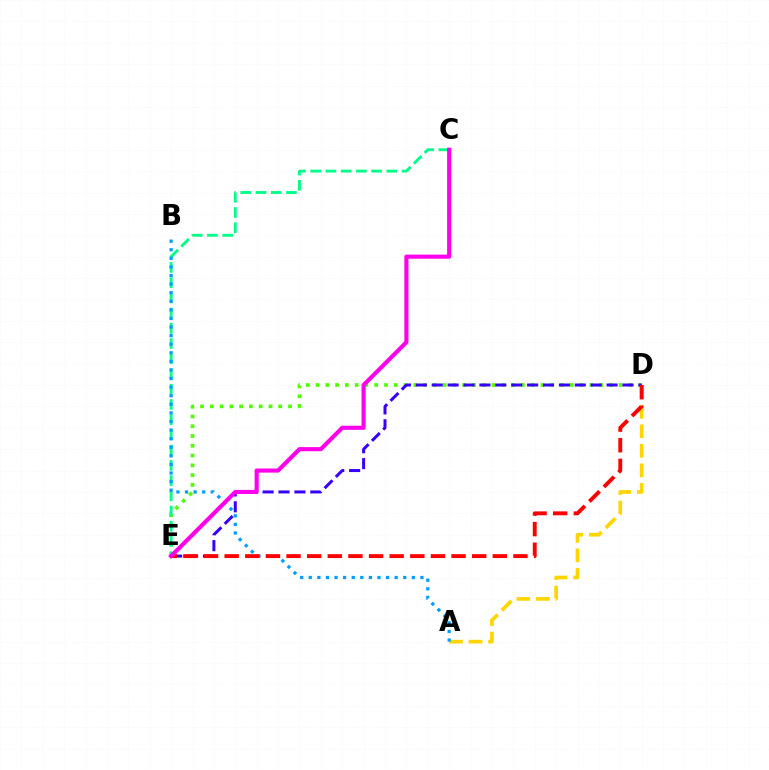{('A', 'D'): [{'color': '#ffd500', 'line_style': 'dashed', 'thickness': 2.65}], ('D', 'E'): [{'color': '#4fff00', 'line_style': 'dotted', 'thickness': 2.66}, {'color': '#3700ff', 'line_style': 'dashed', 'thickness': 2.16}, {'color': '#ff0000', 'line_style': 'dashed', 'thickness': 2.8}], ('C', 'E'): [{'color': '#00ff86', 'line_style': 'dashed', 'thickness': 2.07}, {'color': '#ff00ed', 'line_style': 'solid', 'thickness': 2.97}], ('A', 'B'): [{'color': '#009eff', 'line_style': 'dotted', 'thickness': 2.33}]}